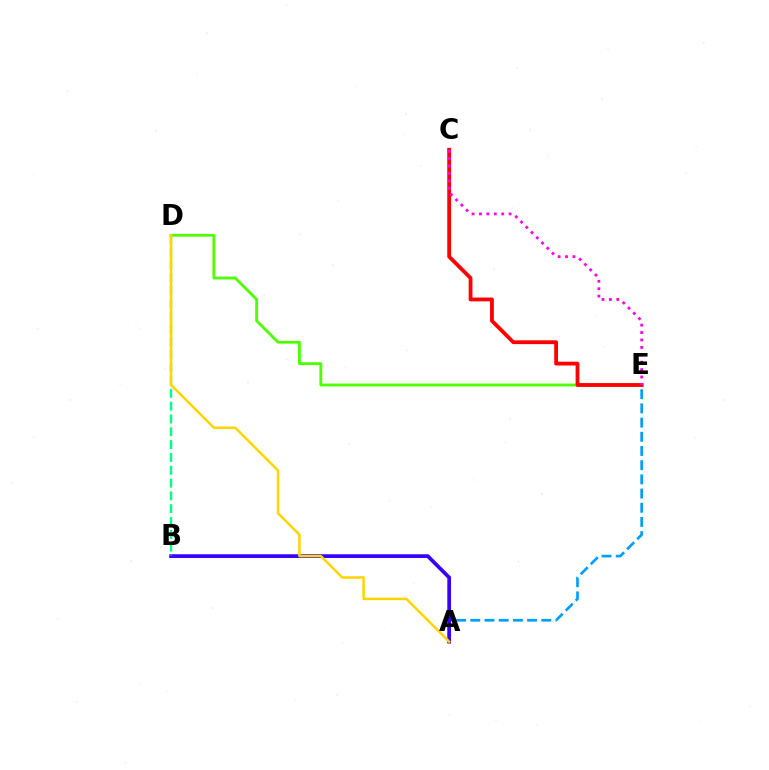{('A', 'E'): [{'color': '#009eff', 'line_style': 'dashed', 'thickness': 1.93}], ('A', 'B'): [{'color': '#3700ff', 'line_style': 'solid', 'thickness': 2.68}], ('D', 'E'): [{'color': '#4fff00', 'line_style': 'solid', 'thickness': 2.06}], ('C', 'E'): [{'color': '#ff0000', 'line_style': 'solid', 'thickness': 2.74}, {'color': '#ff00ed', 'line_style': 'dotted', 'thickness': 2.01}], ('B', 'D'): [{'color': '#00ff86', 'line_style': 'dashed', 'thickness': 1.74}], ('A', 'D'): [{'color': '#ffd500', 'line_style': 'solid', 'thickness': 1.82}]}